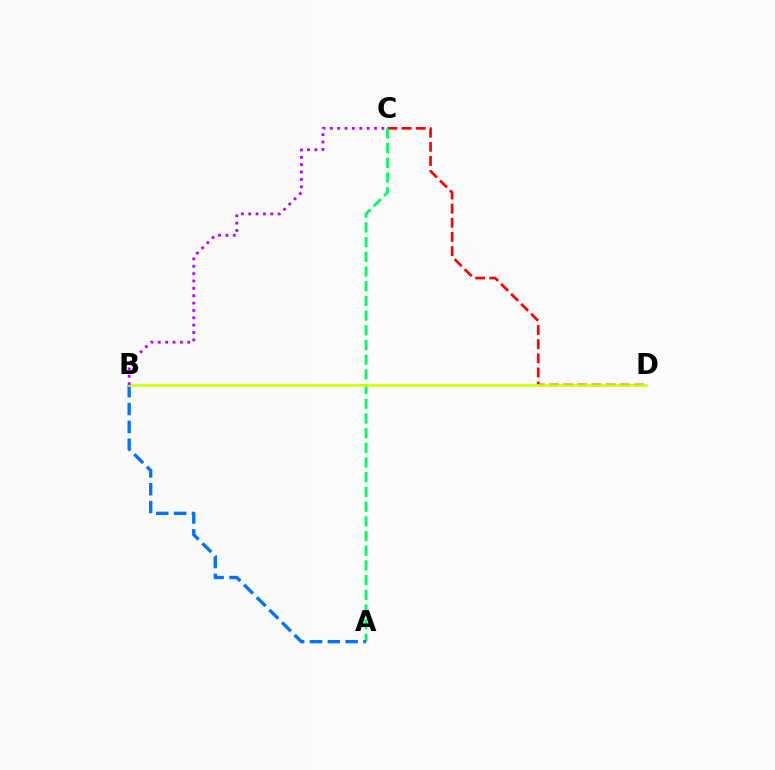{('C', 'D'): [{'color': '#ff0000', 'line_style': 'dashed', 'thickness': 1.92}], ('A', 'C'): [{'color': '#00ff5c', 'line_style': 'dashed', 'thickness': 2.0}], ('A', 'B'): [{'color': '#0074ff', 'line_style': 'dashed', 'thickness': 2.42}], ('B', 'D'): [{'color': '#d1ff00', 'line_style': 'solid', 'thickness': 1.92}], ('B', 'C'): [{'color': '#b900ff', 'line_style': 'dotted', 'thickness': 2.0}]}